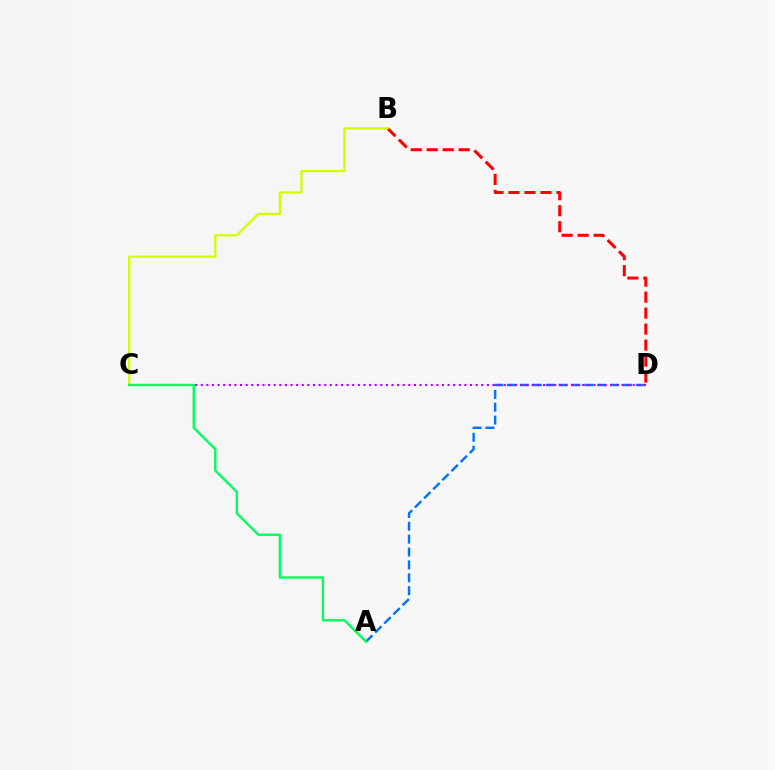{('B', 'D'): [{'color': '#ff0000', 'line_style': 'dashed', 'thickness': 2.17}], ('B', 'C'): [{'color': '#d1ff00', 'line_style': 'solid', 'thickness': 1.63}], ('A', 'D'): [{'color': '#0074ff', 'line_style': 'dashed', 'thickness': 1.75}], ('C', 'D'): [{'color': '#b900ff', 'line_style': 'dotted', 'thickness': 1.52}], ('A', 'C'): [{'color': '#00ff5c', 'line_style': 'solid', 'thickness': 1.71}]}